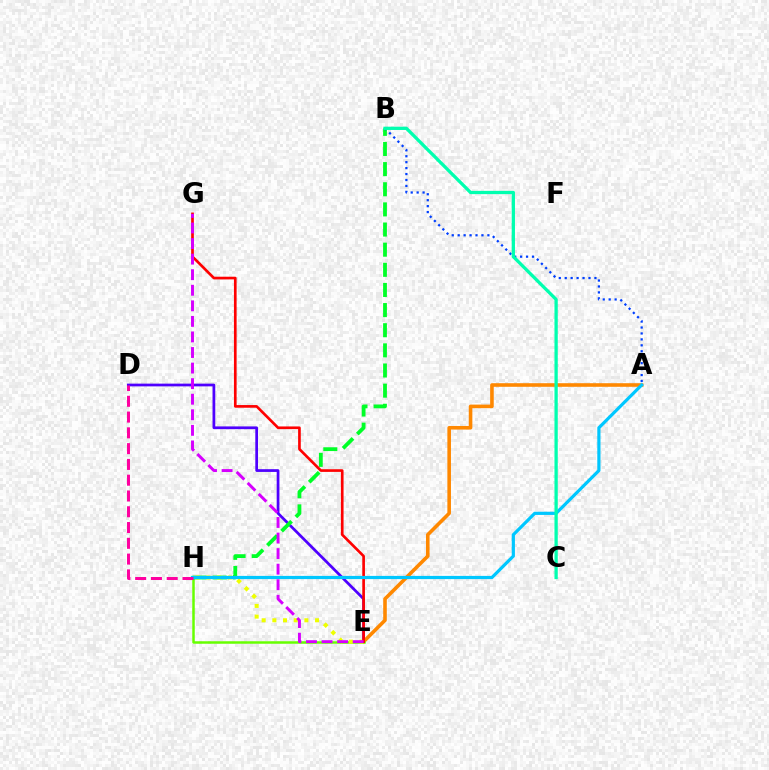{('D', 'E'): [{'color': '#4f00ff', 'line_style': 'solid', 'thickness': 1.97}], ('A', 'E'): [{'color': '#ff8800', 'line_style': 'solid', 'thickness': 2.58}], ('E', 'H'): [{'color': '#66ff00', 'line_style': 'solid', 'thickness': 1.8}, {'color': '#eeff00', 'line_style': 'dotted', 'thickness': 2.9}], ('B', 'H'): [{'color': '#00ff27', 'line_style': 'dashed', 'thickness': 2.74}], ('E', 'G'): [{'color': '#ff0000', 'line_style': 'solid', 'thickness': 1.92}, {'color': '#d600ff', 'line_style': 'dashed', 'thickness': 2.11}], ('A', 'B'): [{'color': '#003fff', 'line_style': 'dotted', 'thickness': 1.61}], ('A', 'H'): [{'color': '#00c7ff', 'line_style': 'solid', 'thickness': 2.3}], ('B', 'C'): [{'color': '#00ffaf', 'line_style': 'solid', 'thickness': 2.36}], ('D', 'H'): [{'color': '#ff00a0', 'line_style': 'dashed', 'thickness': 2.14}]}